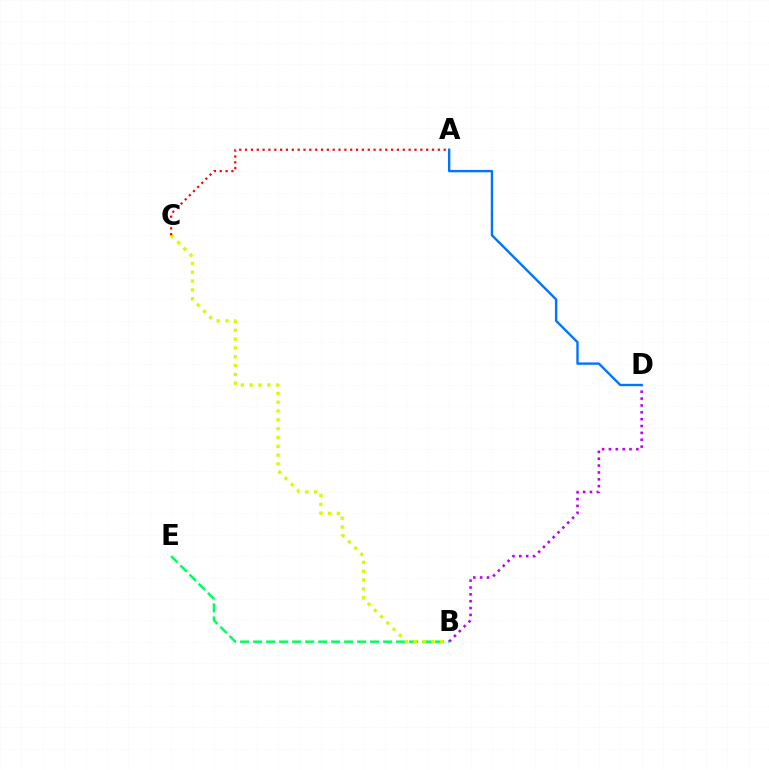{('B', 'E'): [{'color': '#00ff5c', 'line_style': 'dashed', 'thickness': 1.77}], ('B', 'C'): [{'color': '#d1ff00', 'line_style': 'dotted', 'thickness': 2.4}], ('B', 'D'): [{'color': '#b900ff', 'line_style': 'dotted', 'thickness': 1.86}], ('A', 'D'): [{'color': '#0074ff', 'line_style': 'solid', 'thickness': 1.71}], ('A', 'C'): [{'color': '#ff0000', 'line_style': 'dotted', 'thickness': 1.59}]}